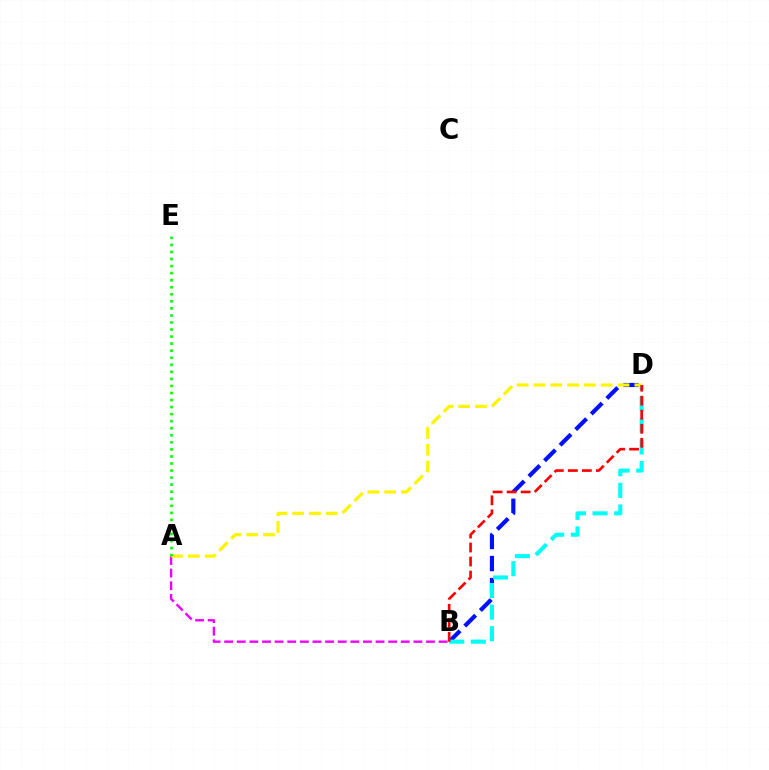{('A', 'B'): [{'color': '#ee00ff', 'line_style': 'dashed', 'thickness': 1.71}], ('B', 'D'): [{'color': '#0010ff', 'line_style': 'dashed', 'thickness': 2.99}, {'color': '#00fff6', 'line_style': 'dashed', 'thickness': 2.93}, {'color': '#ff0000', 'line_style': 'dashed', 'thickness': 1.9}], ('A', 'D'): [{'color': '#fcf500', 'line_style': 'dashed', 'thickness': 2.28}], ('A', 'E'): [{'color': '#08ff00', 'line_style': 'dotted', 'thickness': 1.92}]}